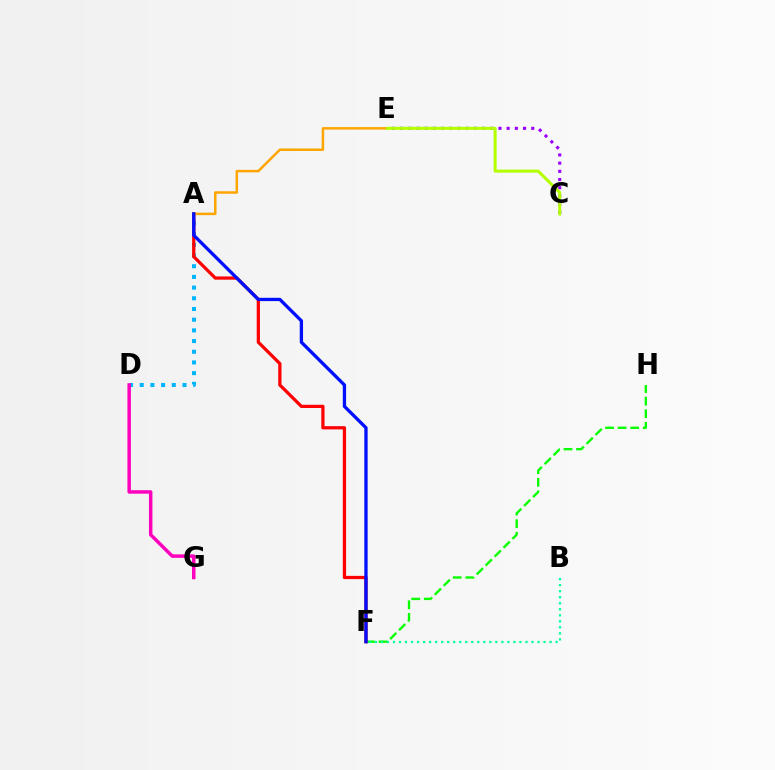{('F', 'H'): [{'color': '#08ff00', 'line_style': 'dashed', 'thickness': 1.71}], ('A', 'D'): [{'color': '#00b5ff', 'line_style': 'dotted', 'thickness': 2.9}], ('A', 'F'): [{'color': '#ff0000', 'line_style': 'solid', 'thickness': 2.34}, {'color': '#0010ff', 'line_style': 'solid', 'thickness': 2.38}], ('B', 'F'): [{'color': '#00ff9d', 'line_style': 'dotted', 'thickness': 1.64}], ('C', 'E'): [{'color': '#9b00ff', 'line_style': 'dotted', 'thickness': 2.23}, {'color': '#b3ff00', 'line_style': 'solid', 'thickness': 2.18}], ('D', 'G'): [{'color': '#ff00bd', 'line_style': 'solid', 'thickness': 2.5}], ('A', 'E'): [{'color': '#ffa500', 'line_style': 'solid', 'thickness': 1.79}]}